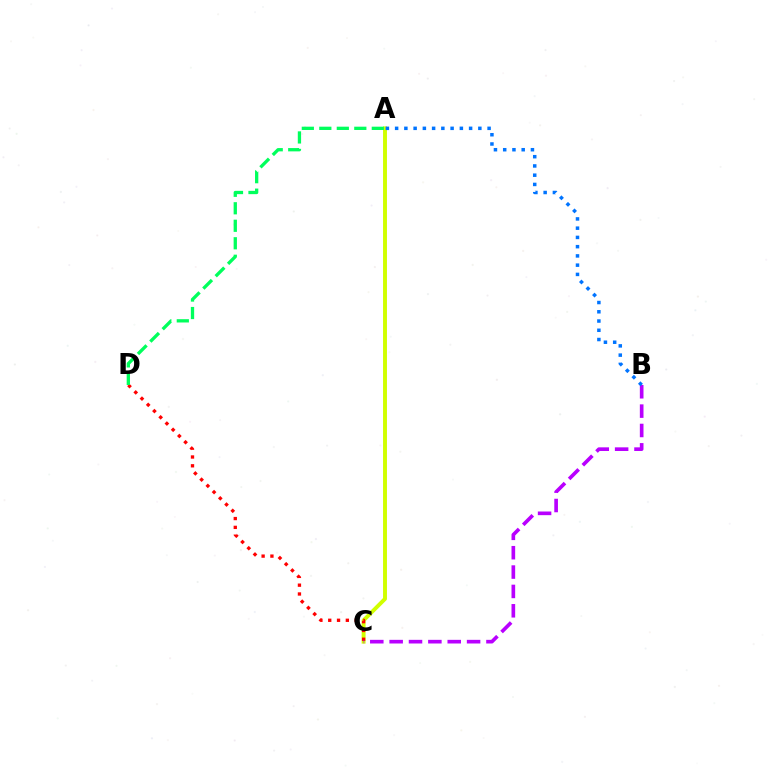{('A', 'C'): [{'color': '#d1ff00', 'line_style': 'solid', 'thickness': 2.82}], ('C', 'D'): [{'color': '#ff0000', 'line_style': 'dotted', 'thickness': 2.39}], ('A', 'D'): [{'color': '#00ff5c', 'line_style': 'dashed', 'thickness': 2.38}], ('B', 'C'): [{'color': '#b900ff', 'line_style': 'dashed', 'thickness': 2.63}], ('A', 'B'): [{'color': '#0074ff', 'line_style': 'dotted', 'thickness': 2.51}]}